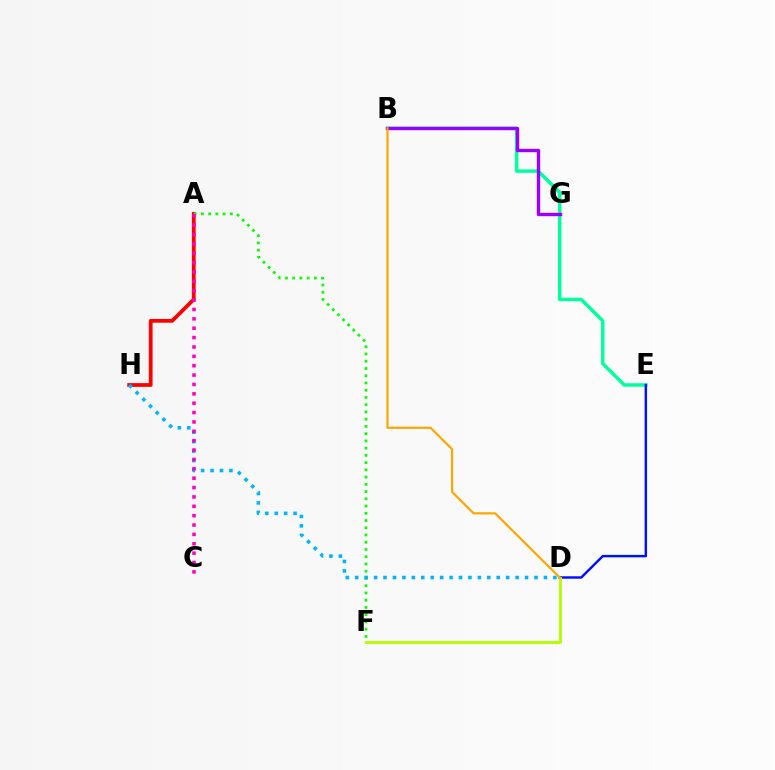{('A', 'H'): [{'color': '#ff0000', 'line_style': 'solid', 'thickness': 2.71}], ('B', 'E'): [{'color': '#00ff9d', 'line_style': 'solid', 'thickness': 2.5}], ('A', 'F'): [{'color': '#08ff00', 'line_style': 'dotted', 'thickness': 1.97}], ('B', 'G'): [{'color': '#9b00ff', 'line_style': 'solid', 'thickness': 2.43}], ('D', 'E'): [{'color': '#0010ff', 'line_style': 'solid', 'thickness': 1.77}], ('D', 'H'): [{'color': '#00b5ff', 'line_style': 'dotted', 'thickness': 2.56}], ('D', 'F'): [{'color': '#b3ff00', 'line_style': 'solid', 'thickness': 2.08}], ('A', 'C'): [{'color': '#ff00bd', 'line_style': 'dotted', 'thickness': 2.55}], ('B', 'D'): [{'color': '#ffa500', 'line_style': 'solid', 'thickness': 1.57}]}